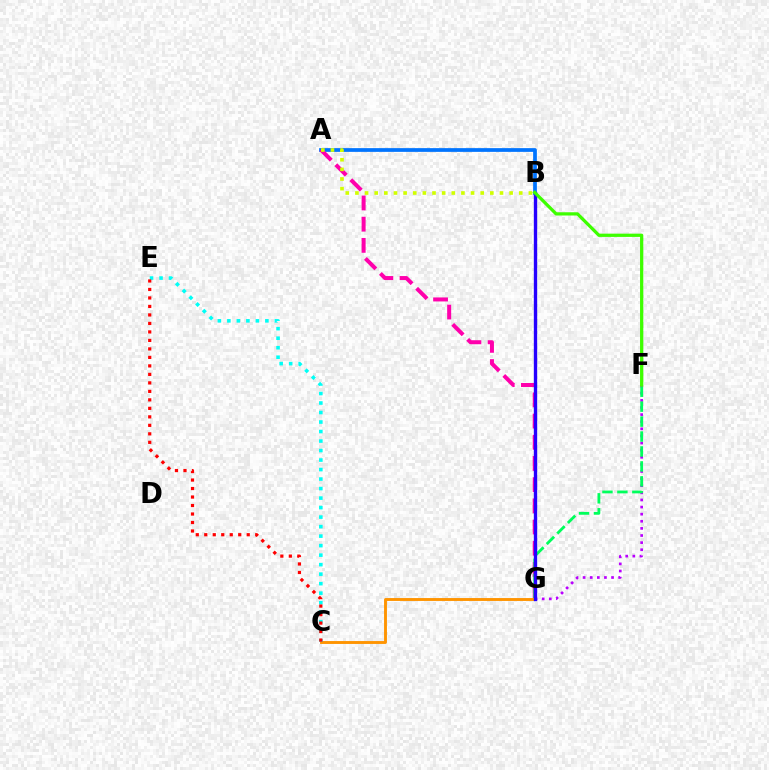{('A', 'B'): [{'color': '#0074ff', 'line_style': 'solid', 'thickness': 2.69}, {'color': '#d1ff00', 'line_style': 'dotted', 'thickness': 2.62}], ('A', 'G'): [{'color': '#ff00ac', 'line_style': 'dashed', 'thickness': 2.88}], ('F', 'G'): [{'color': '#b900ff', 'line_style': 'dotted', 'thickness': 1.93}, {'color': '#00ff5c', 'line_style': 'dashed', 'thickness': 2.03}], ('C', 'G'): [{'color': '#ff9400', 'line_style': 'solid', 'thickness': 2.08}], ('B', 'G'): [{'color': '#2500ff', 'line_style': 'solid', 'thickness': 2.41}], ('C', 'E'): [{'color': '#00fff6', 'line_style': 'dotted', 'thickness': 2.58}, {'color': '#ff0000', 'line_style': 'dotted', 'thickness': 2.31}], ('B', 'F'): [{'color': '#3dff00', 'line_style': 'solid', 'thickness': 2.34}]}